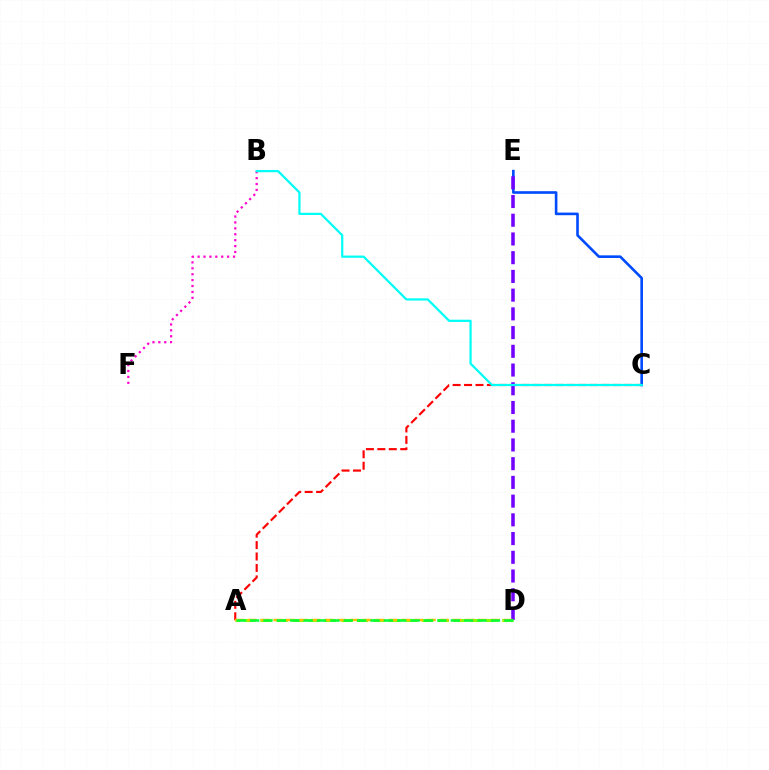{('C', 'E'): [{'color': '#004bff', 'line_style': 'solid', 'thickness': 1.89}], ('A', 'C'): [{'color': '#ff0000', 'line_style': 'dashed', 'thickness': 1.55}], ('B', 'F'): [{'color': '#ff00cf', 'line_style': 'dotted', 'thickness': 1.61}], ('D', 'E'): [{'color': '#7200ff', 'line_style': 'dashed', 'thickness': 2.54}], ('A', 'D'): [{'color': '#84ff00', 'line_style': 'dashed', 'thickness': 2.19}, {'color': '#ffbd00', 'line_style': 'dashed', 'thickness': 1.74}, {'color': '#00ff39', 'line_style': 'dashed', 'thickness': 1.82}], ('B', 'C'): [{'color': '#00fff6', 'line_style': 'solid', 'thickness': 1.61}]}